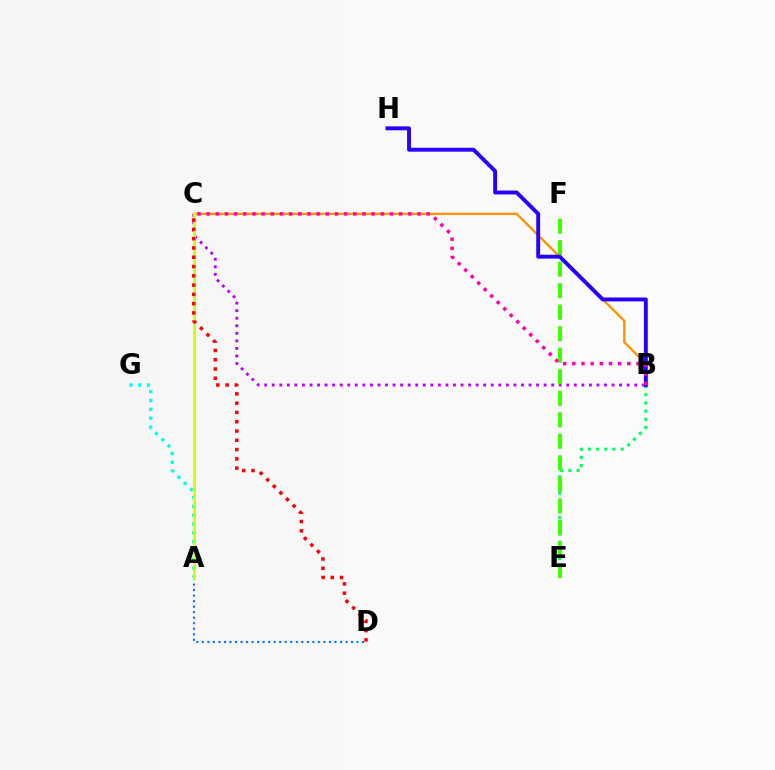{('B', 'C'): [{'color': '#b900ff', 'line_style': 'dotted', 'thickness': 2.05}, {'color': '#ff9400', 'line_style': 'solid', 'thickness': 1.69}, {'color': '#ff00ac', 'line_style': 'dotted', 'thickness': 2.49}], ('B', 'E'): [{'color': '#00ff5c', 'line_style': 'dotted', 'thickness': 2.23}], ('E', 'F'): [{'color': '#3dff00', 'line_style': 'dashed', 'thickness': 2.92}], ('A', 'G'): [{'color': '#00fff6', 'line_style': 'dotted', 'thickness': 2.4}], ('B', 'H'): [{'color': '#2500ff', 'line_style': 'solid', 'thickness': 2.81}], ('A', 'D'): [{'color': '#0074ff', 'line_style': 'dotted', 'thickness': 1.5}], ('A', 'C'): [{'color': '#d1ff00', 'line_style': 'solid', 'thickness': 2.09}], ('C', 'D'): [{'color': '#ff0000', 'line_style': 'dotted', 'thickness': 2.52}]}